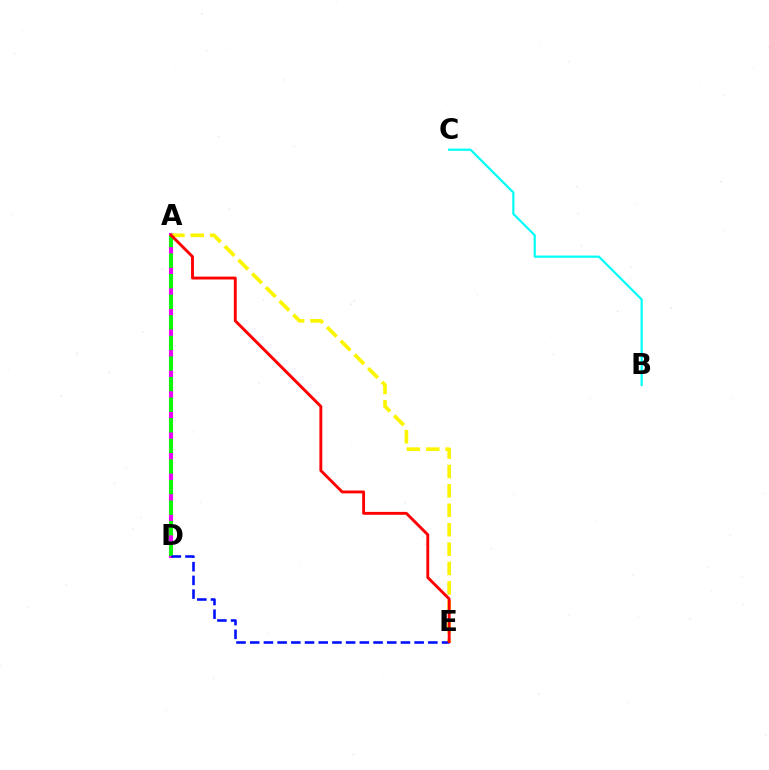{('B', 'C'): [{'color': '#00fff6', 'line_style': 'solid', 'thickness': 1.58}], ('A', 'D'): [{'color': '#ee00ff', 'line_style': 'solid', 'thickness': 2.93}, {'color': '#08ff00', 'line_style': 'dashed', 'thickness': 2.8}], ('A', 'E'): [{'color': '#fcf500', 'line_style': 'dashed', 'thickness': 2.63}, {'color': '#ff0000', 'line_style': 'solid', 'thickness': 2.08}], ('D', 'E'): [{'color': '#0010ff', 'line_style': 'dashed', 'thickness': 1.86}]}